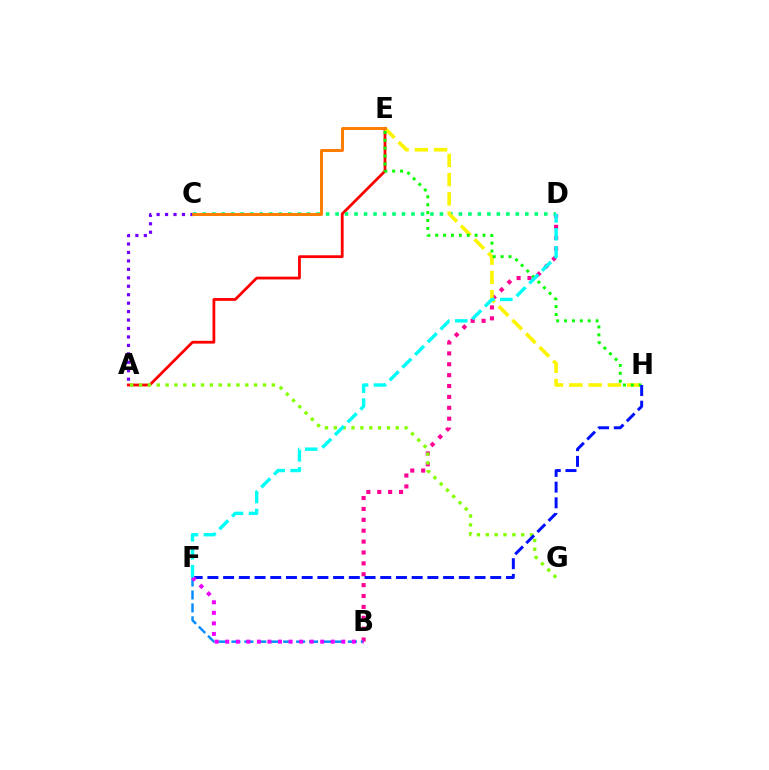{('B', 'D'): [{'color': '#ff0094', 'line_style': 'dotted', 'thickness': 2.96}], ('A', 'E'): [{'color': '#ff0000', 'line_style': 'solid', 'thickness': 2.01}], ('A', 'G'): [{'color': '#84ff00', 'line_style': 'dotted', 'thickness': 2.41}], ('B', 'F'): [{'color': '#008cff', 'line_style': 'dashed', 'thickness': 1.76}, {'color': '#ee00ff', 'line_style': 'dotted', 'thickness': 2.87}], ('C', 'D'): [{'color': '#00ff74', 'line_style': 'dotted', 'thickness': 2.58}], ('E', 'H'): [{'color': '#fcf500', 'line_style': 'dashed', 'thickness': 2.61}, {'color': '#08ff00', 'line_style': 'dotted', 'thickness': 2.14}], ('F', 'H'): [{'color': '#0010ff', 'line_style': 'dashed', 'thickness': 2.13}], ('A', 'C'): [{'color': '#7200ff', 'line_style': 'dotted', 'thickness': 2.3}], ('D', 'F'): [{'color': '#00fff6', 'line_style': 'dashed', 'thickness': 2.44}], ('C', 'E'): [{'color': '#ff7c00', 'line_style': 'solid', 'thickness': 2.11}]}